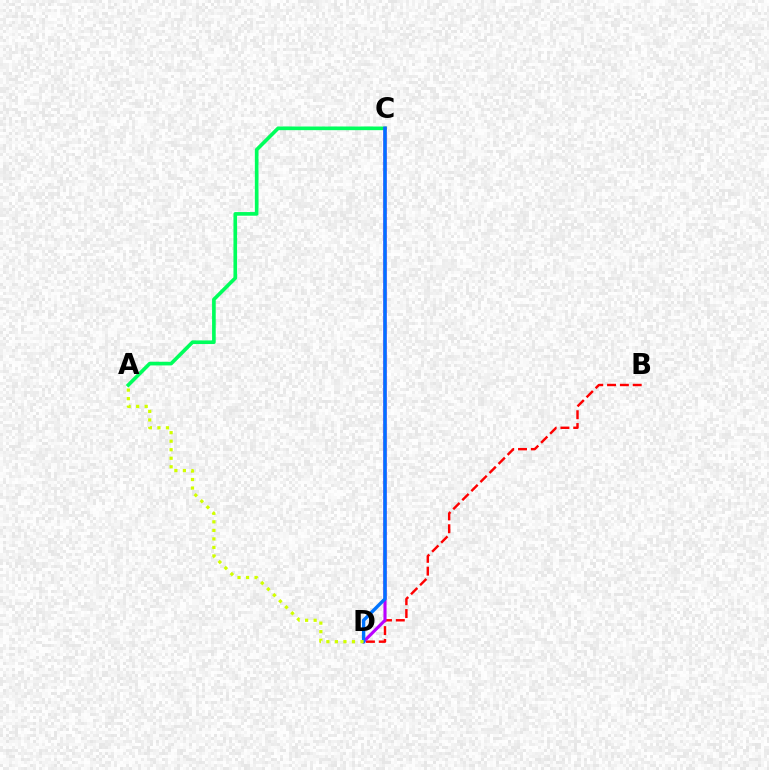{('B', 'D'): [{'color': '#ff0000', 'line_style': 'dashed', 'thickness': 1.74}], ('A', 'C'): [{'color': '#00ff5c', 'line_style': 'solid', 'thickness': 2.63}], ('C', 'D'): [{'color': '#b900ff', 'line_style': 'solid', 'thickness': 2.24}, {'color': '#0074ff', 'line_style': 'solid', 'thickness': 2.44}], ('A', 'D'): [{'color': '#d1ff00', 'line_style': 'dotted', 'thickness': 2.32}]}